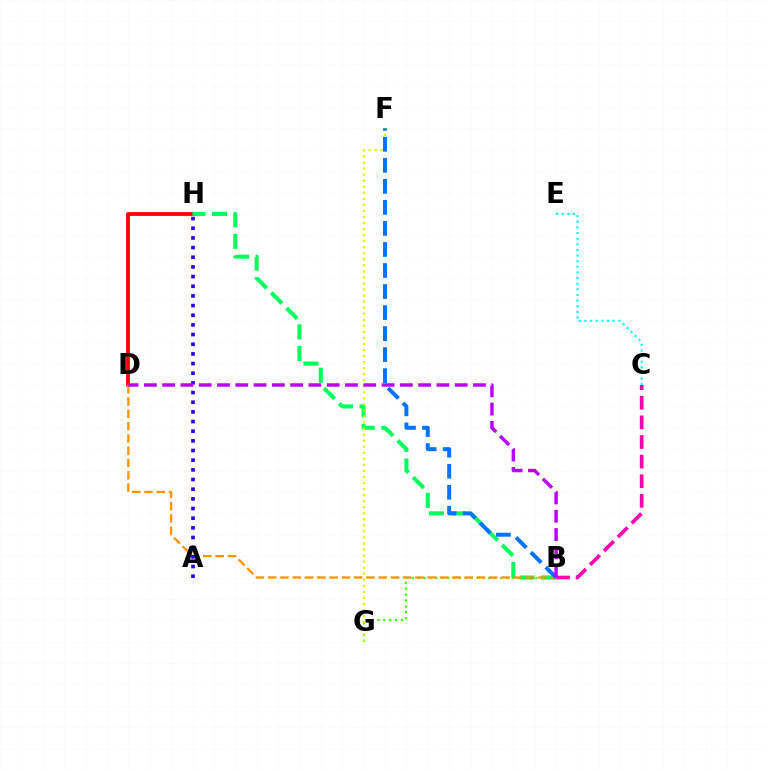{('D', 'H'): [{'color': '#ff0000', 'line_style': 'solid', 'thickness': 2.74}], ('B', 'G'): [{'color': '#3dff00', 'line_style': 'dotted', 'thickness': 1.6}], ('C', 'E'): [{'color': '#00fff6', 'line_style': 'dotted', 'thickness': 1.53}], ('B', 'H'): [{'color': '#00ff5c', 'line_style': 'dashed', 'thickness': 2.94}], ('B', 'D'): [{'color': '#ff9400', 'line_style': 'dashed', 'thickness': 1.67}, {'color': '#b900ff', 'line_style': 'dashed', 'thickness': 2.48}], ('F', 'G'): [{'color': '#d1ff00', 'line_style': 'dotted', 'thickness': 1.64}], ('B', 'C'): [{'color': '#ff00ac', 'line_style': 'dashed', 'thickness': 2.67}], ('A', 'H'): [{'color': '#2500ff', 'line_style': 'dotted', 'thickness': 2.63}], ('B', 'F'): [{'color': '#0074ff', 'line_style': 'dashed', 'thickness': 2.86}]}